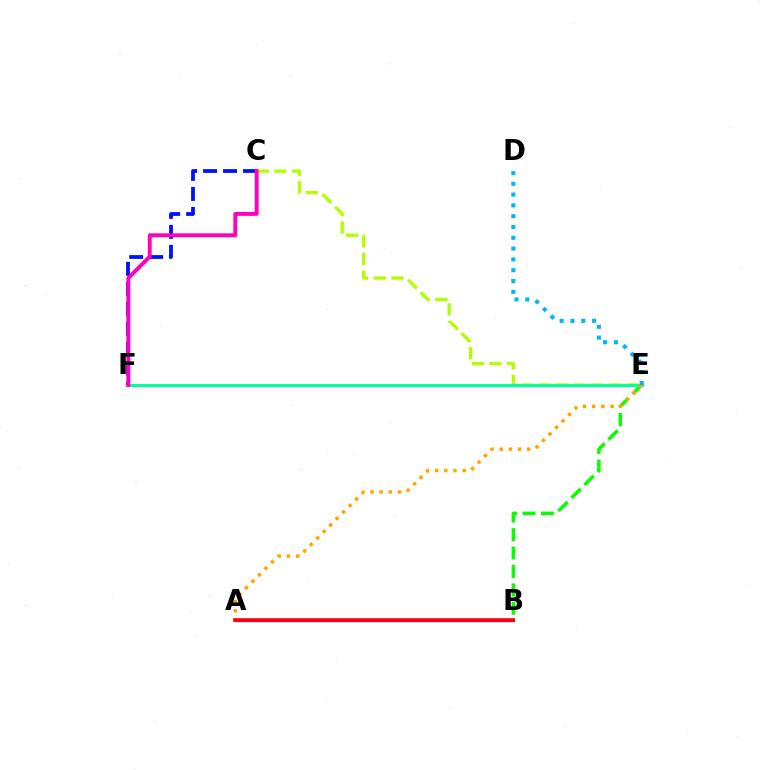{('C', 'E'): [{'color': '#b3ff00', 'line_style': 'dashed', 'thickness': 2.39}], ('B', 'E'): [{'color': '#08ff00', 'line_style': 'dashed', 'thickness': 2.51}], ('C', 'F'): [{'color': '#0010ff', 'line_style': 'dashed', 'thickness': 2.71}, {'color': '#ff00bd', 'line_style': 'solid', 'thickness': 2.83}], ('E', 'F'): [{'color': '#00ff9d', 'line_style': 'solid', 'thickness': 2.13}], ('A', 'B'): [{'color': '#9b00ff', 'line_style': 'solid', 'thickness': 2.35}, {'color': '#ff0000', 'line_style': 'solid', 'thickness': 2.55}], ('A', 'E'): [{'color': '#ffa500', 'line_style': 'dotted', 'thickness': 2.49}], ('D', 'E'): [{'color': '#00b5ff', 'line_style': 'dotted', 'thickness': 2.94}]}